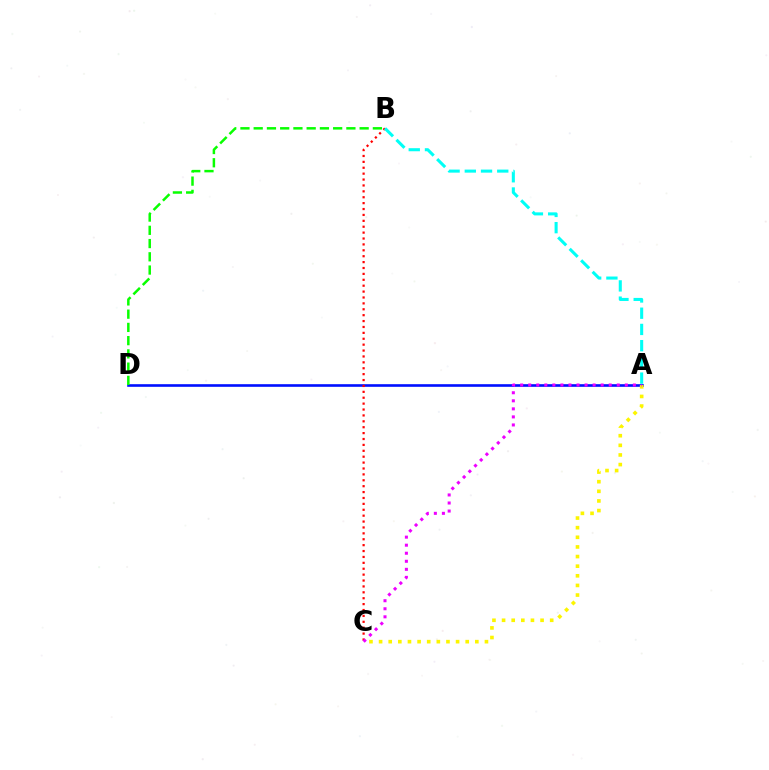{('A', 'D'): [{'color': '#0010ff', 'line_style': 'solid', 'thickness': 1.89}], ('B', 'C'): [{'color': '#ff0000', 'line_style': 'dotted', 'thickness': 1.6}], ('B', 'D'): [{'color': '#08ff00', 'line_style': 'dashed', 'thickness': 1.8}], ('A', 'C'): [{'color': '#fcf500', 'line_style': 'dotted', 'thickness': 2.62}, {'color': '#ee00ff', 'line_style': 'dotted', 'thickness': 2.19}], ('A', 'B'): [{'color': '#00fff6', 'line_style': 'dashed', 'thickness': 2.2}]}